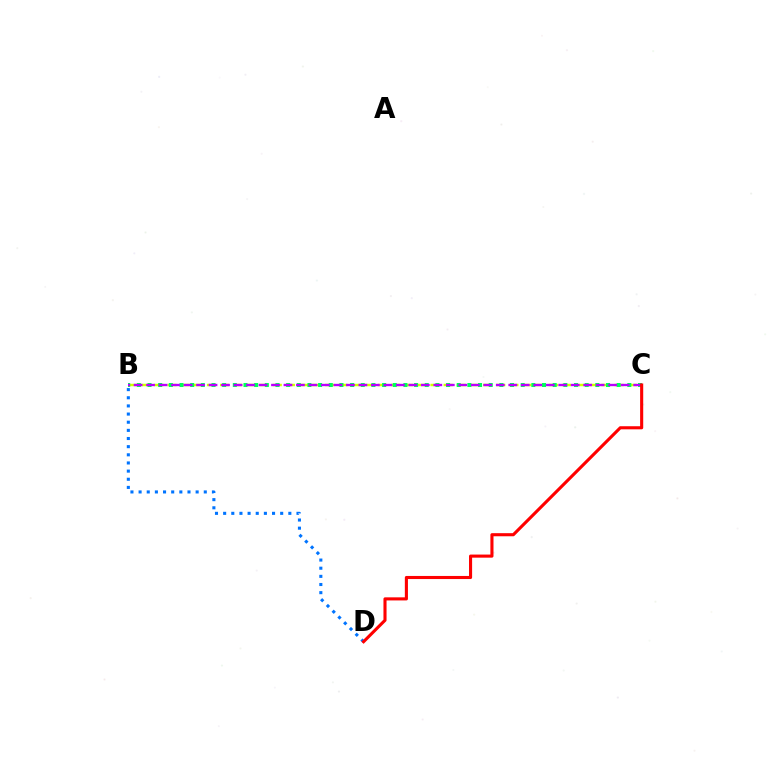{('B', 'C'): [{'color': '#d1ff00', 'line_style': 'dashed', 'thickness': 1.79}, {'color': '#00ff5c', 'line_style': 'dotted', 'thickness': 2.9}, {'color': '#b900ff', 'line_style': 'dashed', 'thickness': 1.7}], ('B', 'D'): [{'color': '#0074ff', 'line_style': 'dotted', 'thickness': 2.21}], ('C', 'D'): [{'color': '#ff0000', 'line_style': 'solid', 'thickness': 2.23}]}